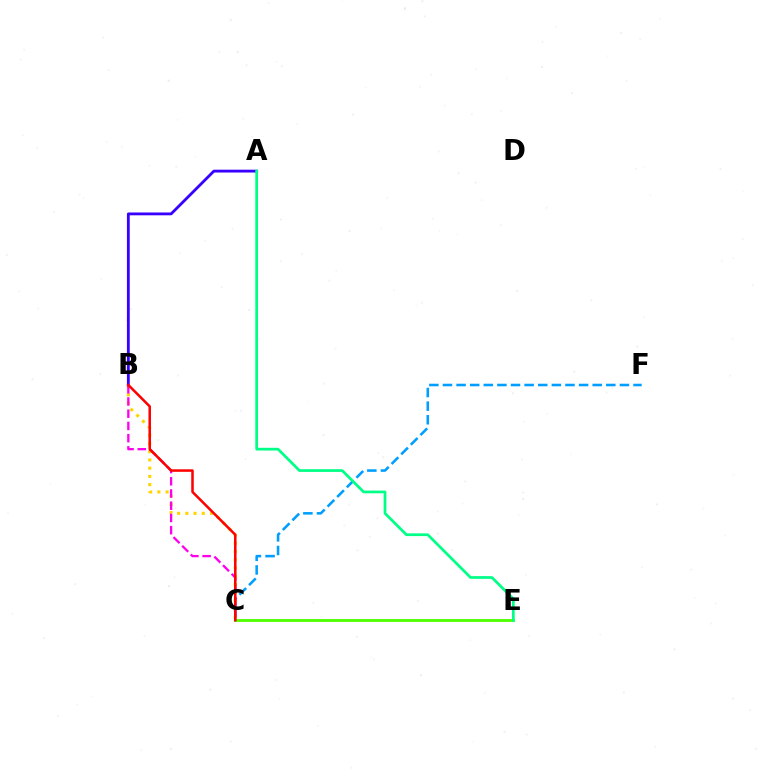{('C', 'F'): [{'color': '#009eff', 'line_style': 'dashed', 'thickness': 1.85}], ('B', 'C'): [{'color': '#ffd500', 'line_style': 'dotted', 'thickness': 2.24}, {'color': '#ff00ed', 'line_style': 'dashed', 'thickness': 1.66}, {'color': '#ff0000', 'line_style': 'solid', 'thickness': 1.82}], ('A', 'B'): [{'color': '#3700ff', 'line_style': 'solid', 'thickness': 2.03}], ('C', 'E'): [{'color': '#4fff00', 'line_style': 'solid', 'thickness': 2.03}], ('A', 'E'): [{'color': '#00ff86', 'line_style': 'solid', 'thickness': 1.96}]}